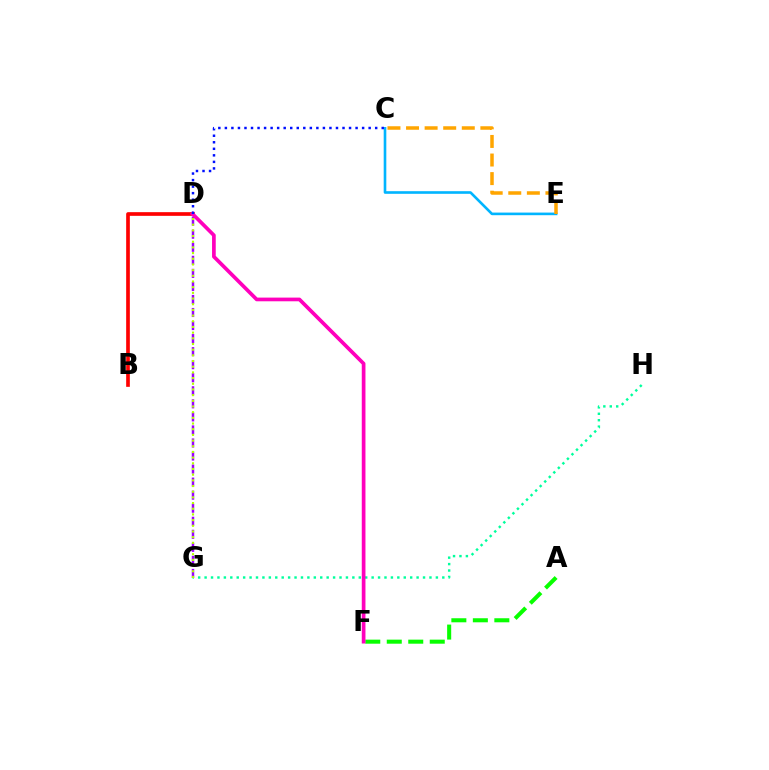{('B', 'D'): [{'color': '#ff0000', 'line_style': 'solid', 'thickness': 2.64}], ('D', 'G'): [{'color': '#9b00ff', 'line_style': 'dashed', 'thickness': 1.77}, {'color': '#b3ff00', 'line_style': 'dotted', 'thickness': 1.54}], ('C', 'E'): [{'color': '#00b5ff', 'line_style': 'solid', 'thickness': 1.89}, {'color': '#ffa500', 'line_style': 'dashed', 'thickness': 2.52}], ('G', 'H'): [{'color': '#00ff9d', 'line_style': 'dotted', 'thickness': 1.75}], ('A', 'F'): [{'color': '#08ff00', 'line_style': 'dashed', 'thickness': 2.92}], ('D', 'F'): [{'color': '#ff00bd', 'line_style': 'solid', 'thickness': 2.66}], ('C', 'D'): [{'color': '#0010ff', 'line_style': 'dotted', 'thickness': 1.78}]}